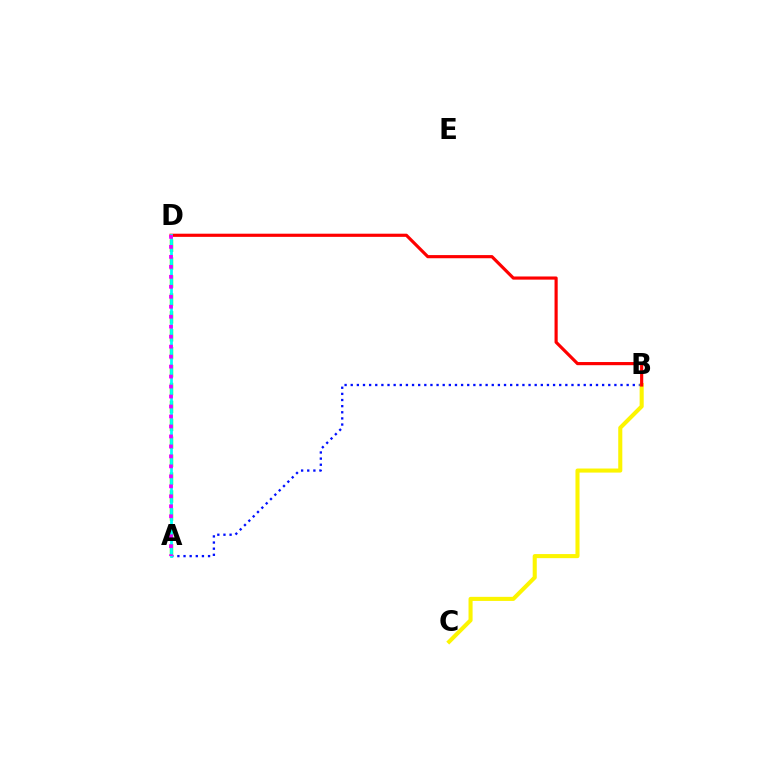{('A', 'D'): [{'color': '#08ff00', 'line_style': 'dashed', 'thickness': 2.43}, {'color': '#00fff6', 'line_style': 'solid', 'thickness': 1.99}, {'color': '#ee00ff', 'line_style': 'dotted', 'thickness': 2.71}], ('A', 'B'): [{'color': '#0010ff', 'line_style': 'dotted', 'thickness': 1.67}], ('B', 'C'): [{'color': '#fcf500', 'line_style': 'solid', 'thickness': 2.93}], ('B', 'D'): [{'color': '#ff0000', 'line_style': 'solid', 'thickness': 2.27}]}